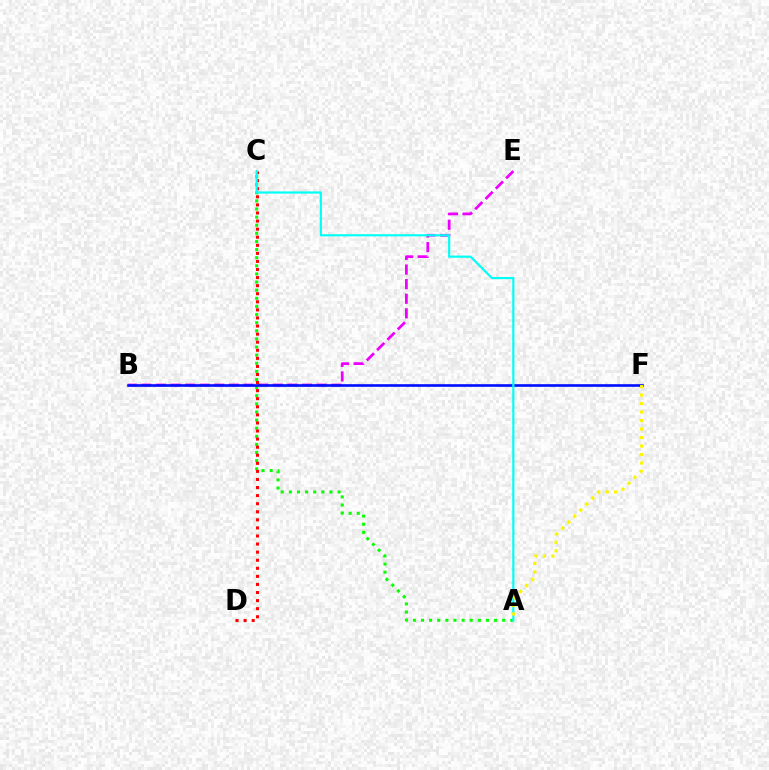{('A', 'C'): [{'color': '#08ff00', 'line_style': 'dotted', 'thickness': 2.21}, {'color': '#00fff6', 'line_style': 'solid', 'thickness': 1.57}], ('B', 'E'): [{'color': '#ee00ff', 'line_style': 'dashed', 'thickness': 1.98}], ('B', 'F'): [{'color': '#0010ff', 'line_style': 'solid', 'thickness': 1.9}], ('C', 'D'): [{'color': '#ff0000', 'line_style': 'dotted', 'thickness': 2.19}], ('A', 'F'): [{'color': '#fcf500', 'line_style': 'dotted', 'thickness': 2.31}]}